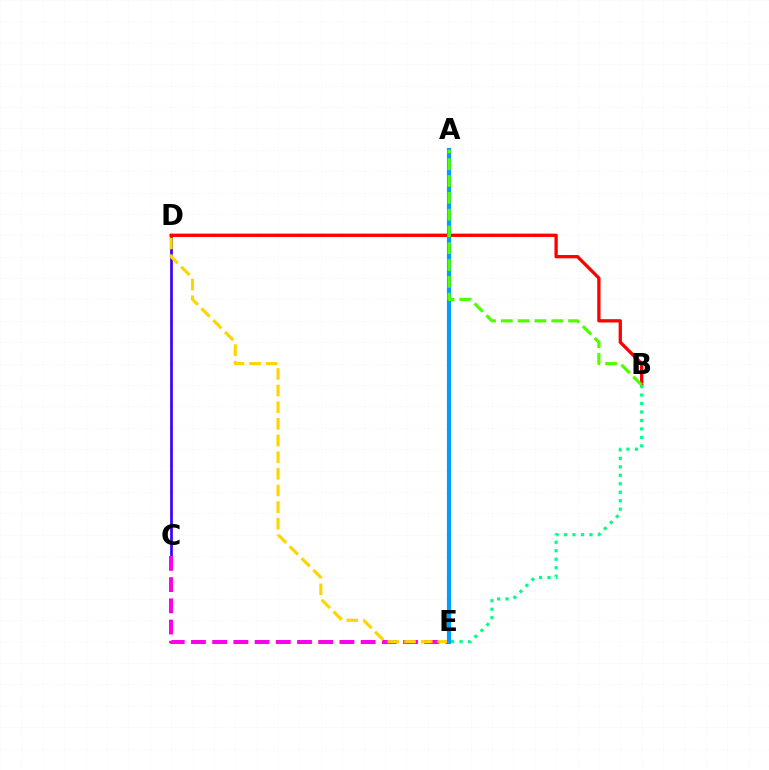{('C', 'D'): [{'color': '#3700ff', 'line_style': 'solid', 'thickness': 1.93}], ('C', 'E'): [{'color': '#ff00ed', 'line_style': 'dashed', 'thickness': 2.88}], ('B', 'D'): [{'color': '#ff0000', 'line_style': 'solid', 'thickness': 2.38}], ('B', 'E'): [{'color': '#00ff86', 'line_style': 'dotted', 'thickness': 2.3}], ('D', 'E'): [{'color': '#ffd500', 'line_style': 'dashed', 'thickness': 2.26}], ('A', 'E'): [{'color': '#009eff', 'line_style': 'solid', 'thickness': 2.97}], ('A', 'B'): [{'color': '#4fff00', 'line_style': 'dashed', 'thickness': 2.28}]}